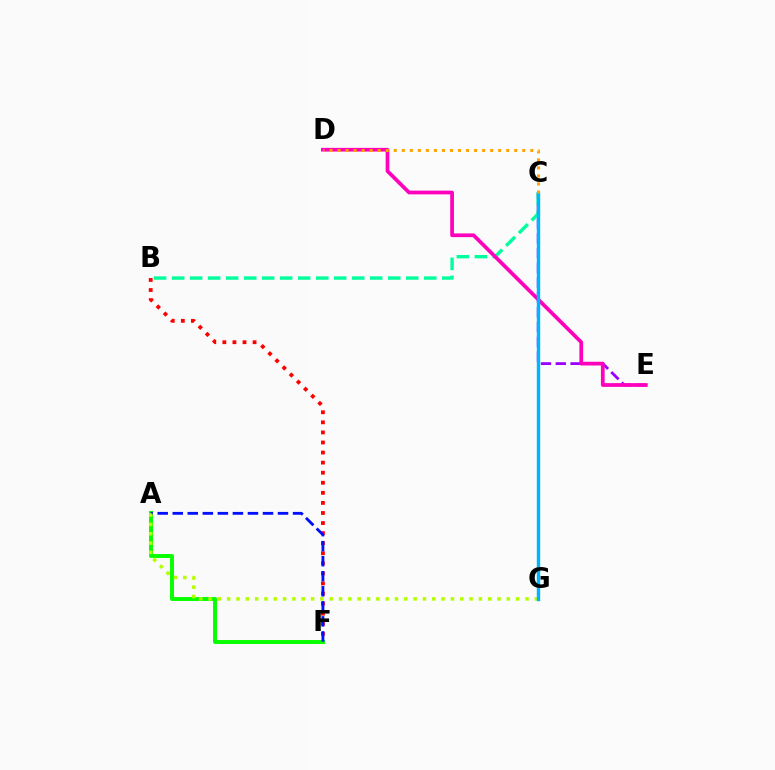{('A', 'F'): [{'color': '#08ff00', 'line_style': 'solid', 'thickness': 2.85}, {'color': '#0010ff', 'line_style': 'dashed', 'thickness': 2.04}], ('B', 'F'): [{'color': '#ff0000', 'line_style': 'dotted', 'thickness': 2.74}], ('C', 'E'): [{'color': '#9b00ff', 'line_style': 'dashed', 'thickness': 2.01}], ('B', 'C'): [{'color': '#00ff9d', 'line_style': 'dashed', 'thickness': 2.45}], ('D', 'E'): [{'color': '#ff00bd', 'line_style': 'solid', 'thickness': 2.68}], ('A', 'G'): [{'color': '#b3ff00', 'line_style': 'dotted', 'thickness': 2.53}], ('C', 'G'): [{'color': '#00b5ff', 'line_style': 'solid', 'thickness': 2.45}], ('C', 'D'): [{'color': '#ffa500', 'line_style': 'dotted', 'thickness': 2.18}]}